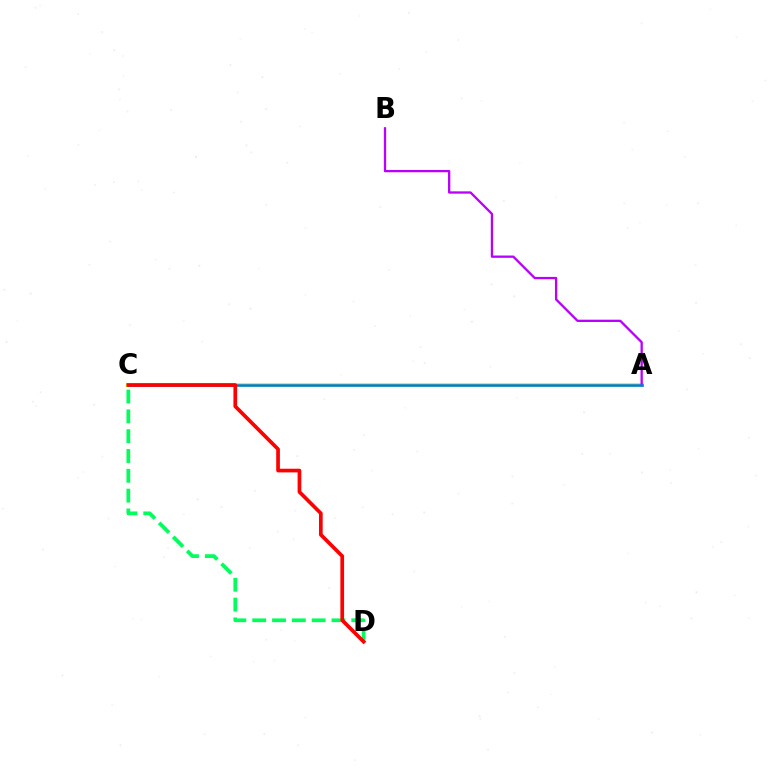{('A', 'C'): [{'color': '#d1ff00', 'line_style': 'solid', 'thickness': 2.96}, {'color': '#0074ff', 'line_style': 'solid', 'thickness': 1.82}], ('A', 'B'): [{'color': '#b900ff', 'line_style': 'solid', 'thickness': 1.66}], ('C', 'D'): [{'color': '#00ff5c', 'line_style': 'dashed', 'thickness': 2.69}, {'color': '#ff0000', 'line_style': 'solid', 'thickness': 2.65}]}